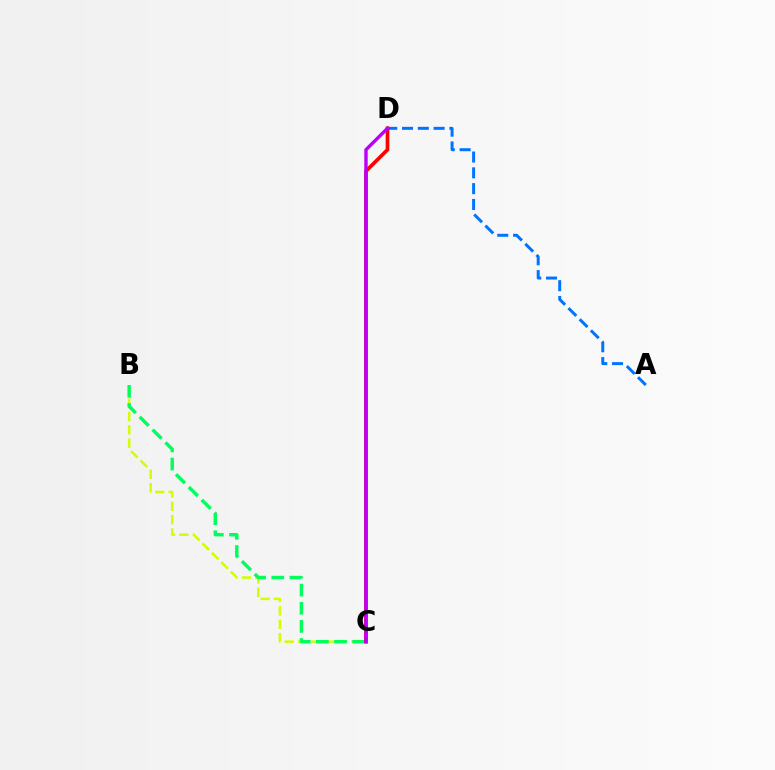{('B', 'C'): [{'color': '#d1ff00', 'line_style': 'dashed', 'thickness': 1.82}, {'color': '#00ff5c', 'line_style': 'dashed', 'thickness': 2.46}], ('A', 'D'): [{'color': '#0074ff', 'line_style': 'dashed', 'thickness': 2.15}], ('C', 'D'): [{'color': '#ff0000', 'line_style': 'solid', 'thickness': 2.64}, {'color': '#b900ff', 'line_style': 'solid', 'thickness': 2.44}]}